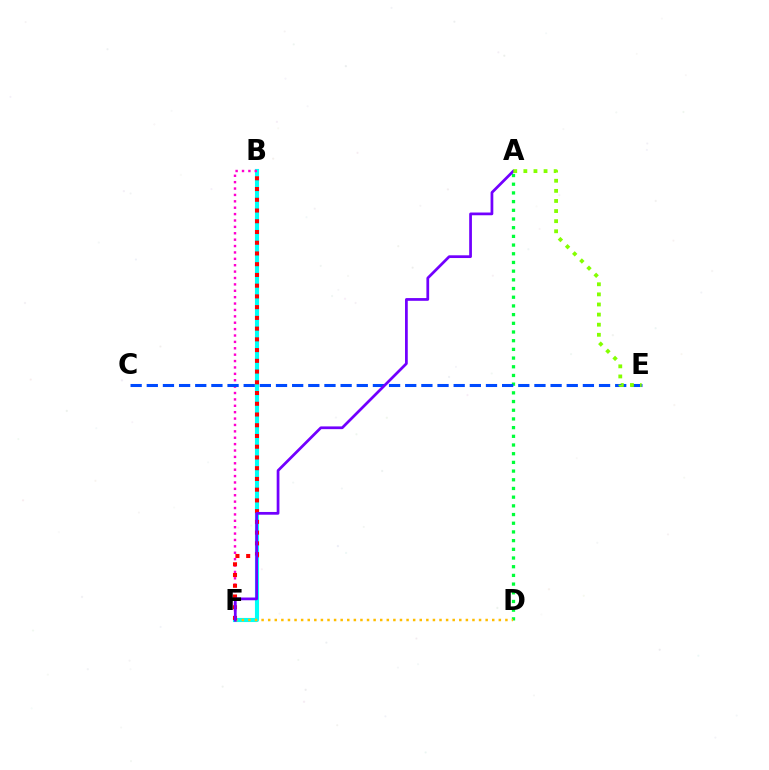{('A', 'D'): [{'color': '#00ff39', 'line_style': 'dotted', 'thickness': 2.36}], ('B', 'F'): [{'color': '#00fff6', 'line_style': 'solid', 'thickness': 2.96}, {'color': '#ff00cf', 'line_style': 'dotted', 'thickness': 1.74}, {'color': '#ff0000', 'line_style': 'dotted', 'thickness': 2.92}], ('D', 'F'): [{'color': '#ffbd00', 'line_style': 'dotted', 'thickness': 1.79}], ('C', 'E'): [{'color': '#004bff', 'line_style': 'dashed', 'thickness': 2.19}], ('A', 'F'): [{'color': '#7200ff', 'line_style': 'solid', 'thickness': 1.97}], ('A', 'E'): [{'color': '#84ff00', 'line_style': 'dotted', 'thickness': 2.74}]}